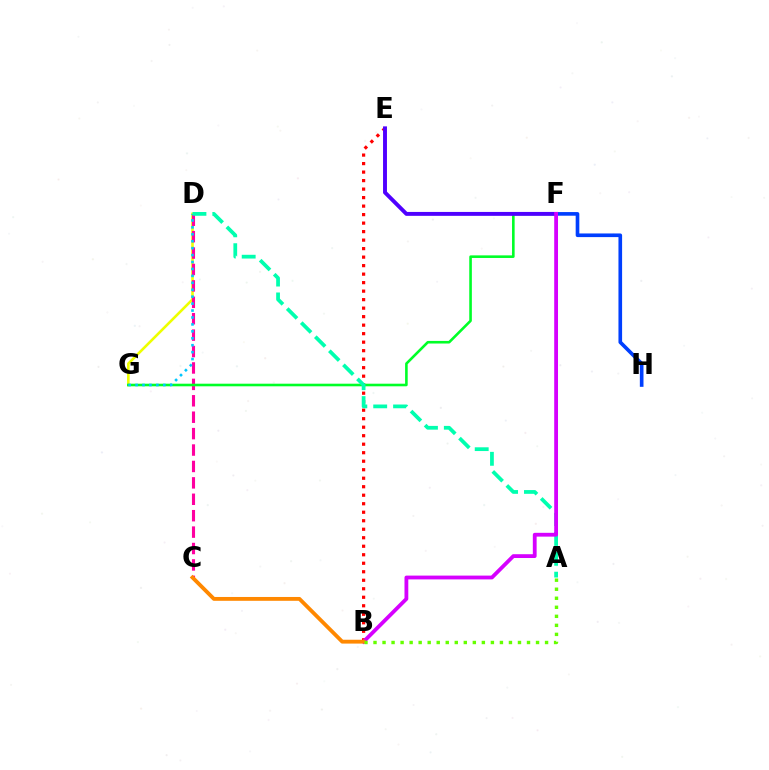{('D', 'G'): [{'color': '#eeff00', 'line_style': 'solid', 'thickness': 1.88}, {'color': '#00c7ff', 'line_style': 'dotted', 'thickness': 1.88}], ('B', 'E'): [{'color': '#ff0000', 'line_style': 'dotted', 'thickness': 2.31}], ('F', 'H'): [{'color': '#003fff', 'line_style': 'solid', 'thickness': 2.62}], ('C', 'D'): [{'color': '#ff00a0', 'line_style': 'dashed', 'thickness': 2.23}], ('F', 'G'): [{'color': '#00ff27', 'line_style': 'solid', 'thickness': 1.87}], ('A', 'D'): [{'color': '#00ffaf', 'line_style': 'dashed', 'thickness': 2.7}], ('E', 'F'): [{'color': '#4f00ff', 'line_style': 'solid', 'thickness': 2.82}], ('B', 'F'): [{'color': '#d600ff', 'line_style': 'solid', 'thickness': 2.74}], ('B', 'C'): [{'color': '#ff8800', 'line_style': 'solid', 'thickness': 2.76}], ('A', 'B'): [{'color': '#66ff00', 'line_style': 'dotted', 'thickness': 2.45}]}